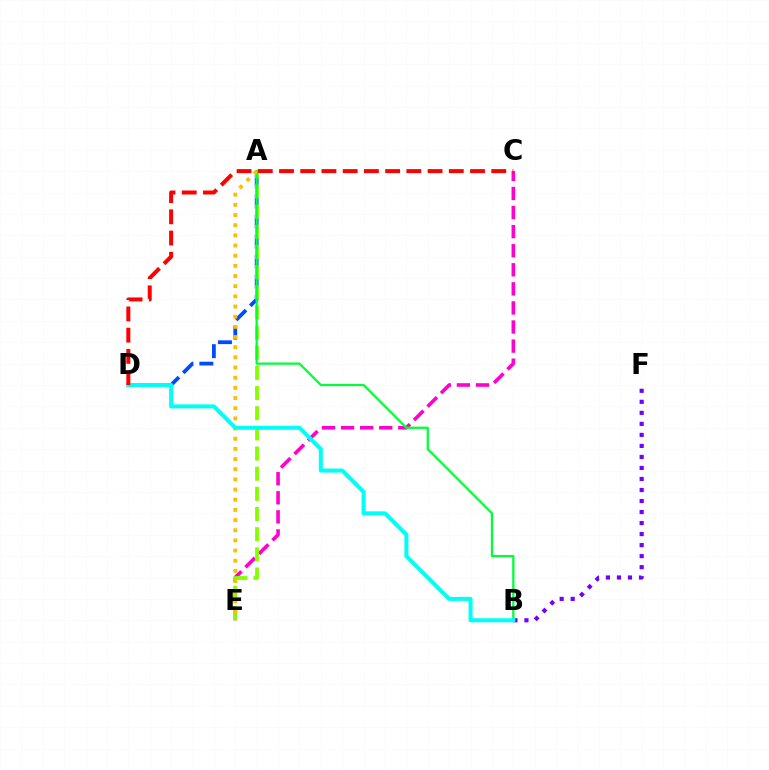{('A', 'D'): [{'color': '#004bff', 'line_style': 'dashed', 'thickness': 2.71}], ('B', 'F'): [{'color': '#7200ff', 'line_style': 'dotted', 'thickness': 2.99}], ('C', 'E'): [{'color': '#ff00cf', 'line_style': 'dashed', 'thickness': 2.59}], ('A', 'E'): [{'color': '#84ff00', 'line_style': 'dashed', 'thickness': 2.74}, {'color': '#ffbd00', 'line_style': 'dotted', 'thickness': 2.76}], ('A', 'B'): [{'color': '#00ff39', 'line_style': 'solid', 'thickness': 1.62}], ('B', 'D'): [{'color': '#00fff6', 'line_style': 'solid', 'thickness': 2.9}], ('C', 'D'): [{'color': '#ff0000', 'line_style': 'dashed', 'thickness': 2.88}]}